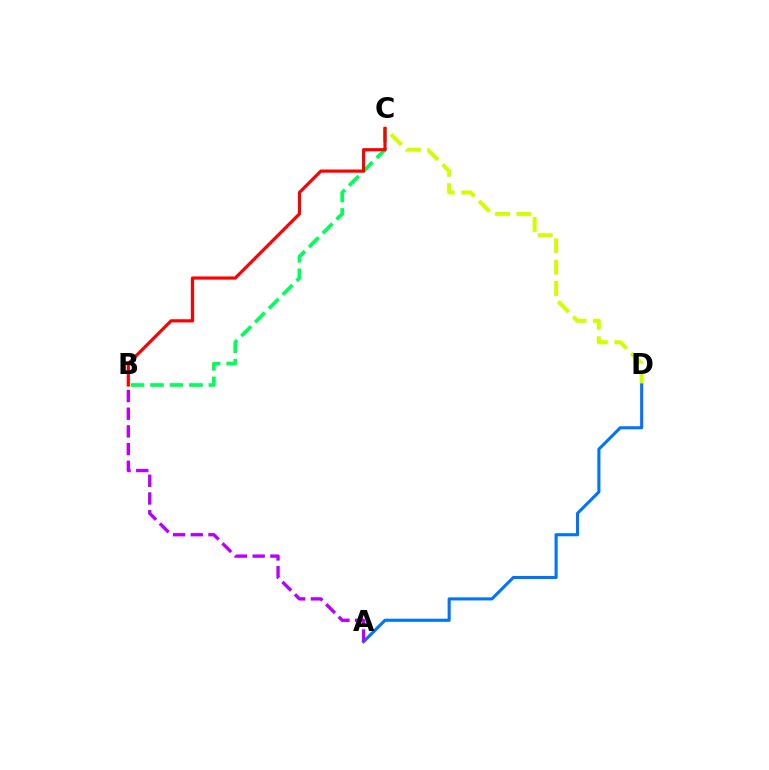{('C', 'D'): [{'color': '#d1ff00', 'line_style': 'dashed', 'thickness': 2.9}], ('B', 'C'): [{'color': '#00ff5c', 'line_style': 'dashed', 'thickness': 2.65}, {'color': '#ff0000', 'line_style': 'solid', 'thickness': 2.29}], ('A', 'D'): [{'color': '#0074ff', 'line_style': 'solid', 'thickness': 2.22}], ('A', 'B'): [{'color': '#b900ff', 'line_style': 'dashed', 'thickness': 2.4}]}